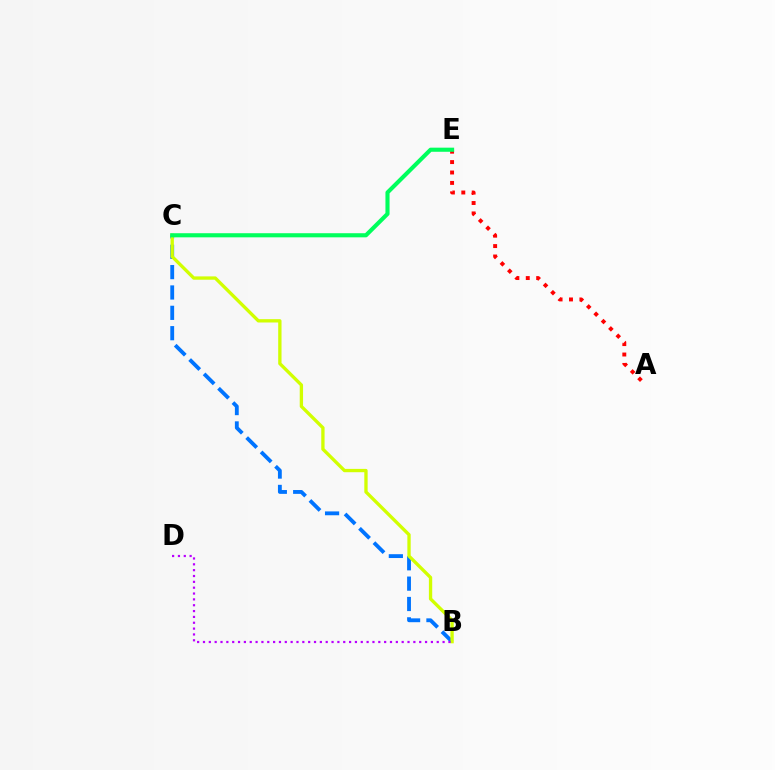{('B', 'C'): [{'color': '#0074ff', 'line_style': 'dashed', 'thickness': 2.76}, {'color': '#d1ff00', 'line_style': 'solid', 'thickness': 2.39}], ('A', 'E'): [{'color': '#ff0000', 'line_style': 'dotted', 'thickness': 2.83}], ('B', 'D'): [{'color': '#b900ff', 'line_style': 'dotted', 'thickness': 1.59}], ('C', 'E'): [{'color': '#00ff5c', 'line_style': 'solid', 'thickness': 2.96}]}